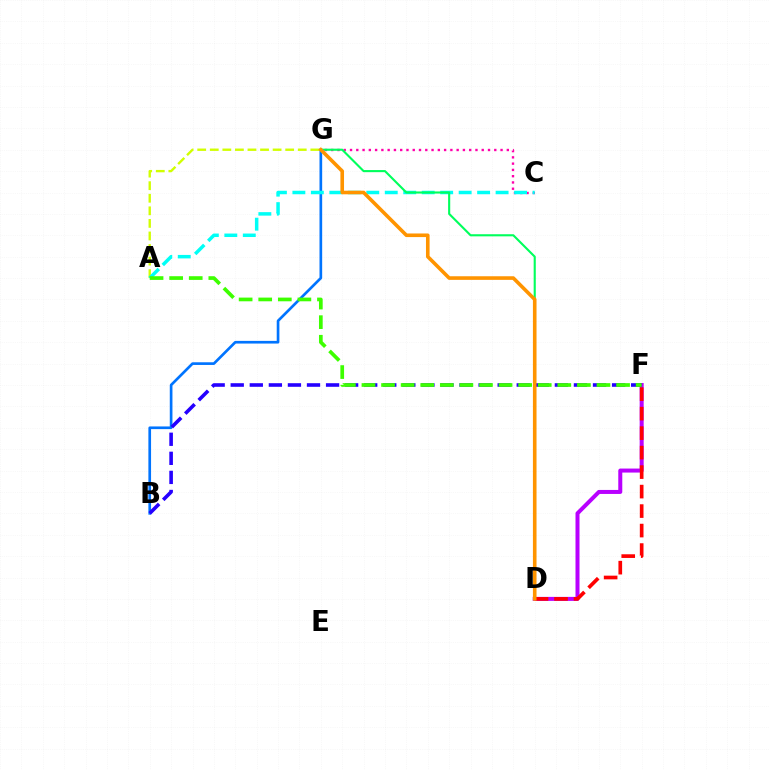{('C', 'G'): [{'color': '#ff00ac', 'line_style': 'dotted', 'thickness': 1.7}], ('D', 'F'): [{'color': '#b900ff', 'line_style': 'solid', 'thickness': 2.88}, {'color': '#ff0000', 'line_style': 'dashed', 'thickness': 2.65}], ('A', 'G'): [{'color': '#d1ff00', 'line_style': 'dashed', 'thickness': 1.71}], ('B', 'G'): [{'color': '#0074ff', 'line_style': 'solid', 'thickness': 1.92}], ('A', 'C'): [{'color': '#00fff6', 'line_style': 'dashed', 'thickness': 2.51}], ('B', 'F'): [{'color': '#2500ff', 'line_style': 'dashed', 'thickness': 2.59}], ('D', 'G'): [{'color': '#00ff5c', 'line_style': 'solid', 'thickness': 1.52}, {'color': '#ff9400', 'line_style': 'solid', 'thickness': 2.6}], ('A', 'F'): [{'color': '#3dff00', 'line_style': 'dashed', 'thickness': 2.66}]}